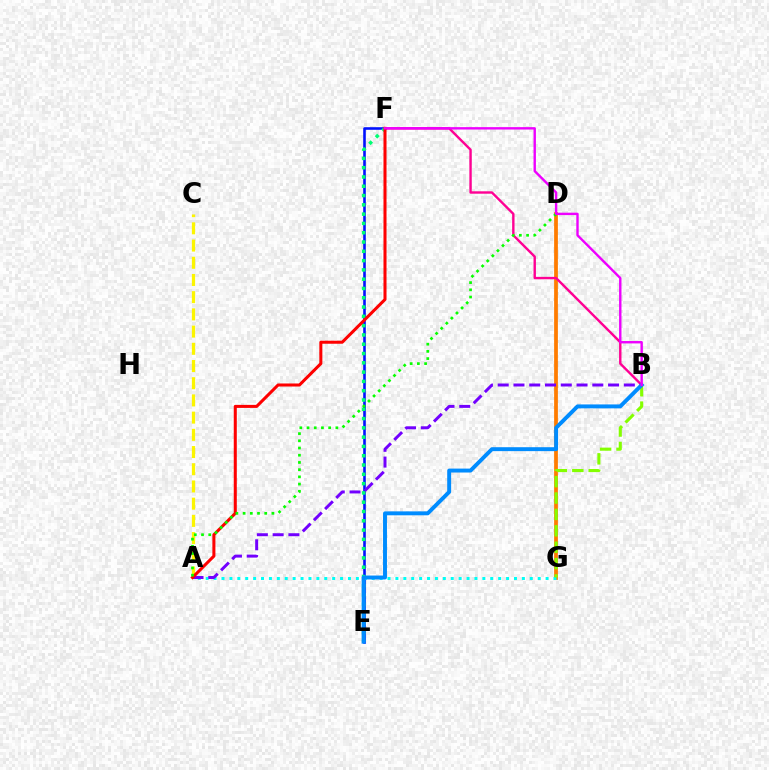{('E', 'F'): [{'color': '#0010ff', 'line_style': 'solid', 'thickness': 1.87}, {'color': '#00ff74', 'line_style': 'dotted', 'thickness': 2.52}], ('D', 'G'): [{'color': '#ff7c00', 'line_style': 'solid', 'thickness': 2.71}], ('B', 'F'): [{'color': '#ff0094', 'line_style': 'solid', 'thickness': 1.72}, {'color': '#ee00ff', 'line_style': 'solid', 'thickness': 1.72}], ('A', 'C'): [{'color': '#fcf500', 'line_style': 'dashed', 'thickness': 2.34}], ('A', 'G'): [{'color': '#00fff6', 'line_style': 'dotted', 'thickness': 2.15}], ('A', 'B'): [{'color': '#7200ff', 'line_style': 'dashed', 'thickness': 2.14}], ('A', 'F'): [{'color': '#ff0000', 'line_style': 'solid', 'thickness': 2.19}], ('B', 'G'): [{'color': '#84ff00', 'line_style': 'dashed', 'thickness': 2.23}], ('A', 'D'): [{'color': '#08ff00', 'line_style': 'dotted', 'thickness': 1.96}], ('B', 'E'): [{'color': '#008cff', 'line_style': 'solid', 'thickness': 2.83}]}